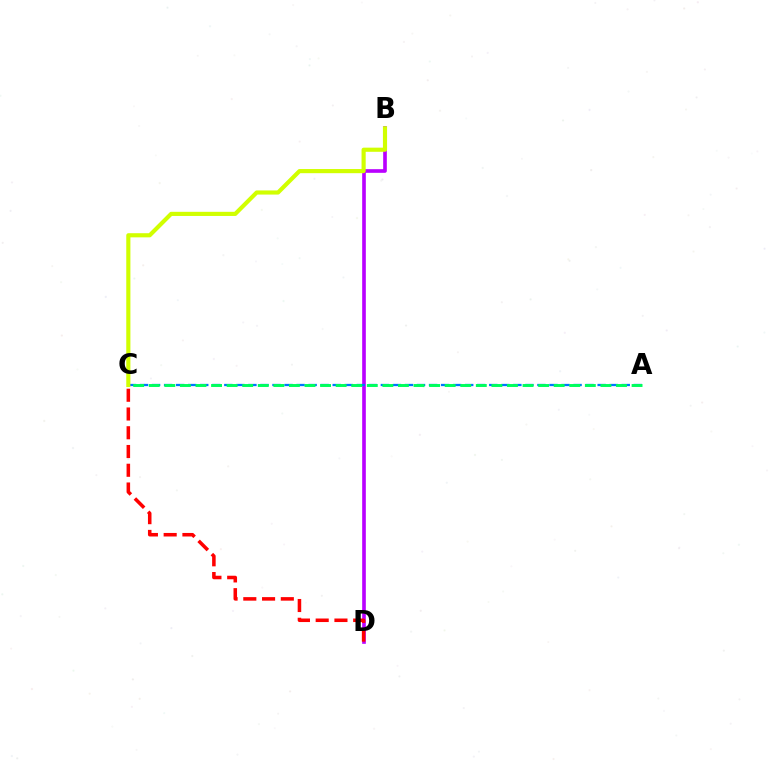{('B', 'D'): [{'color': '#b900ff', 'line_style': 'solid', 'thickness': 2.62}], ('A', 'C'): [{'color': '#0074ff', 'line_style': 'dashed', 'thickness': 1.64}, {'color': '#00ff5c', 'line_style': 'dashed', 'thickness': 2.12}], ('C', 'D'): [{'color': '#ff0000', 'line_style': 'dashed', 'thickness': 2.55}], ('B', 'C'): [{'color': '#d1ff00', 'line_style': 'solid', 'thickness': 2.98}]}